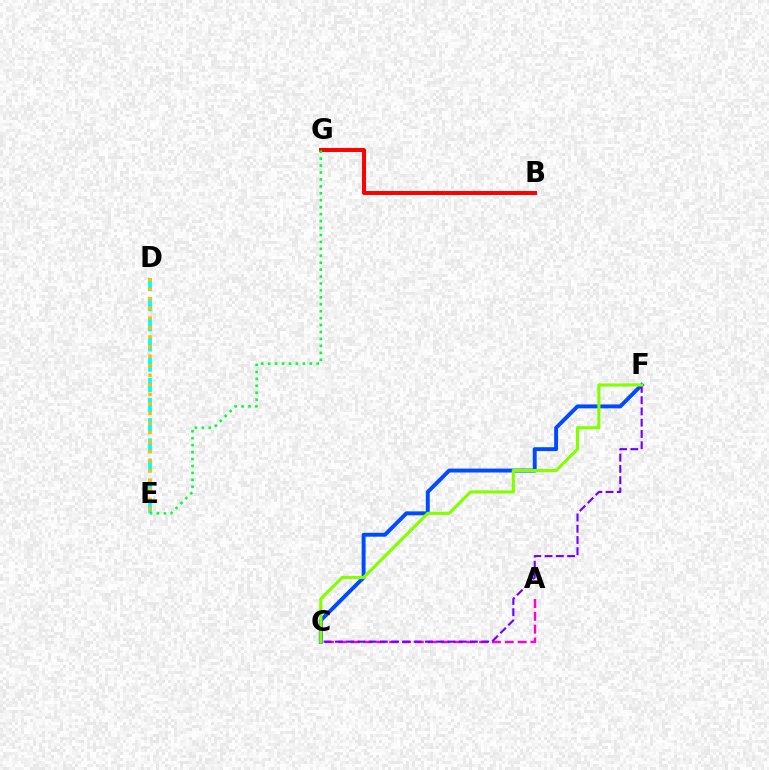{('C', 'F'): [{'color': '#004bff', 'line_style': 'solid', 'thickness': 2.83}, {'color': '#7200ff', 'line_style': 'dashed', 'thickness': 1.53}, {'color': '#84ff00', 'line_style': 'solid', 'thickness': 2.27}], ('A', 'C'): [{'color': '#ff00cf', 'line_style': 'dashed', 'thickness': 1.75}], ('B', 'G'): [{'color': '#ff0000', 'line_style': 'solid', 'thickness': 2.86}], ('D', 'E'): [{'color': '#00fff6', 'line_style': 'dashed', 'thickness': 2.74}, {'color': '#ffbd00', 'line_style': 'dotted', 'thickness': 2.59}], ('E', 'G'): [{'color': '#00ff39', 'line_style': 'dotted', 'thickness': 1.88}]}